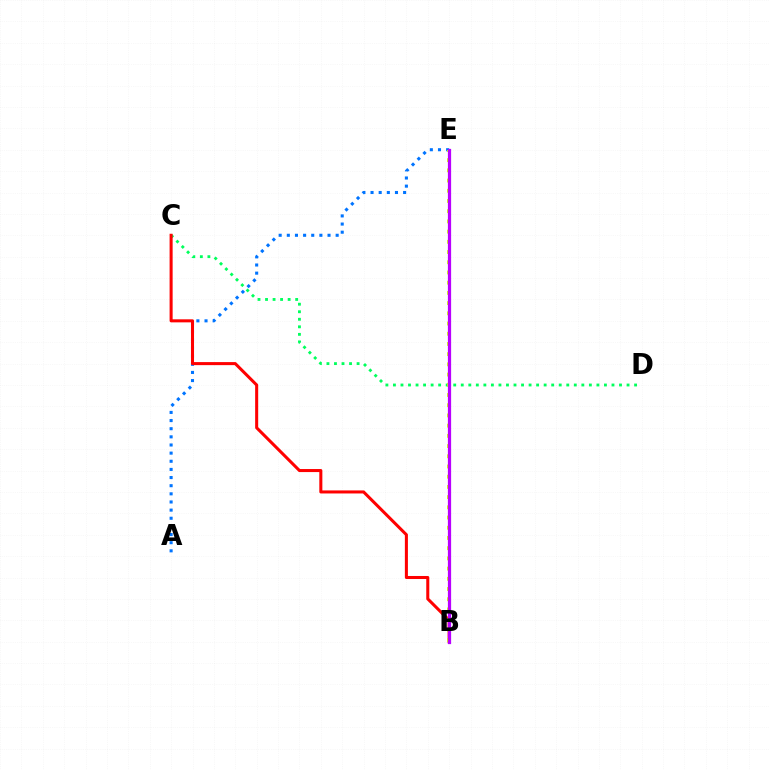{('A', 'E'): [{'color': '#0074ff', 'line_style': 'dotted', 'thickness': 2.21}], ('C', 'D'): [{'color': '#00ff5c', 'line_style': 'dotted', 'thickness': 2.05}], ('B', 'C'): [{'color': '#ff0000', 'line_style': 'solid', 'thickness': 2.19}], ('B', 'E'): [{'color': '#d1ff00', 'line_style': 'dotted', 'thickness': 2.77}, {'color': '#b900ff', 'line_style': 'solid', 'thickness': 2.33}]}